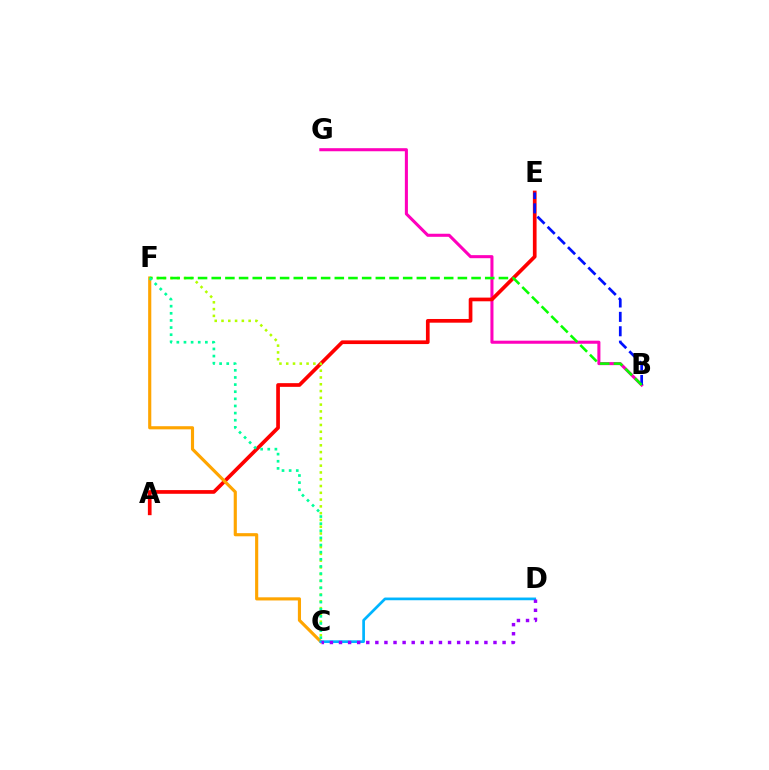{('B', 'G'): [{'color': '#ff00bd', 'line_style': 'solid', 'thickness': 2.2}], ('A', 'E'): [{'color': '#ff0000', 'line_style': 'solid', 'thickness': 2.66}], ('C', 'F'): [{'color': '#ffa500', 'line_style': 'solid', 'thickness': 2.26}, {'color': '#b3ff00', 'line_style': 'dotted', 'thickness': 1.84}, {'color': '#00ff9d', 'line_style': 'dotted', 'thickness': 1.94}], ('B', 'E'): [{'color': '#0010ff', 'line_style': 'dashed', 'thickness': 1.96}], ('C', 'D'): [{'color': '#00b5ff', 'line_style': 'solid', 'thickness': 1.95}, {'color': '#9b00ff', 'line_style': 'dotted', 'thickness': 2.47}], ('B', 'F'): [{'color': '#08ff00', 'line_style': 'dashed', 'thickness': 1.86}]}